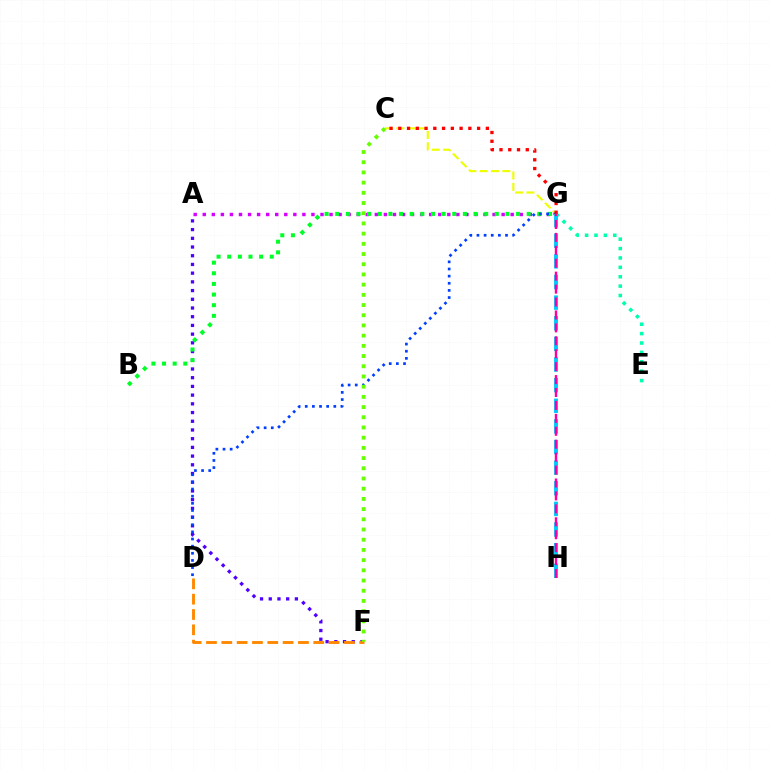{('A', 'G'): [{'color': '#d600ff', 'line_style': 'dotted', 'thickness': 2.46}], ('C', 'G'): [{'color': '#eeff00', 'line_style': 'dashed', 'thickness': 1.54}, {'color': '#ff0000', 'line_style': 'dotted', 'thickness': 2.38}], ('A', 'F'): [{'color': '#4f00ff', 'line_style': 'dotted', 'thickness': 2.37}], ('B', 'G'): [{'color': '#00ff27', 'line_style': 'dotted', 'thickness': 2.89}], ('D', 'G'): [{'color': '#003fff', 'line_style': 'dotted', 'thickness': 1.94}], ('E', 'G'): [{'color': '#00ffaf', 'line_style': 'dotted', 'thickness': 2.55}], ('G', 'H'): [{'color': '#00c7ff', 'line_style': 'dashed', 'thickness': 2.8}, {'color': '#ff00a0', 'line_style': 'dashed', 'thickness': 1.76}], ('D', 'F'): [{'color': '#ff8800', 'line_style': 'dashed', 'thickness': 2.08}], ('C', 'F'): [{'color': '#66ff00', 'line_style': 'dotted', 'thickness': 2.77}]}